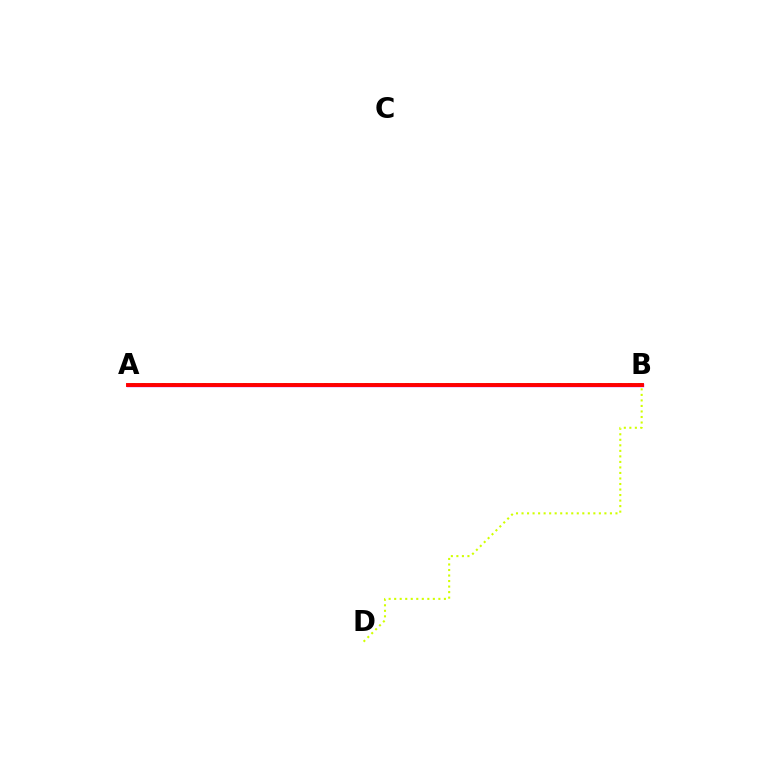{('B', 'D'): [{'color': '#d1ff00', 'line_style': 'dotted', 'thickness': 1.5}], ('A', 'B'): [{'color': '#0074ff', 'line_style': 'solid', 'thickness': 1.89}, {'color': '#00ff5c', 'line_style': 'dotted', 'thickness': 2.75}, {'color': '#b900ff', 'line_style': 'solid', 'thickness': 2.42}, {'color': '#ff0000', 'line_style': 'solid', 'thickness': 2.81}]}